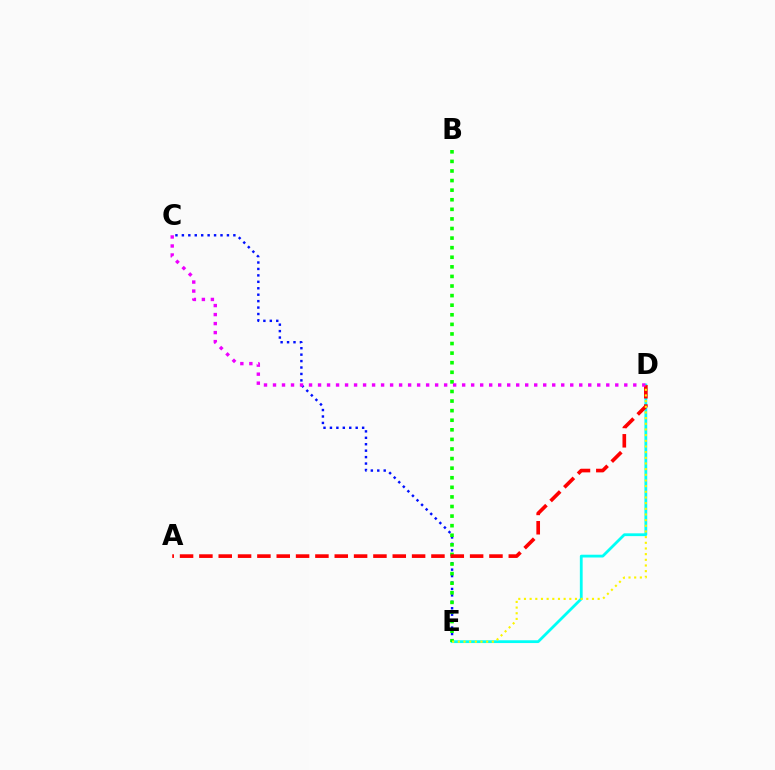{('D', 'E'): [{'color': '#00fff6', 'line_style': 'solid', 'thickness': 2.01}, {'color': '#fcf500', 'line_style': 'dotted', 'thickness': 1.54}], ('C', 'E'): [{'color': '#0010ff', 'line_style': 'dotted', 'thickness': 1.75}], ('B', 'E'): [{'color': '#08ff00', 'line_style': 'dotted', 'thickness': 2.6}], ('A', 'D'): [{'color': '#ff0000', 'line_style': 'dashed', 'thickness': 2.63}], ('C', 'D'): [{'color': '#ee00ff', 'line_style': 'dotted', 'thickness': 2.45}]}